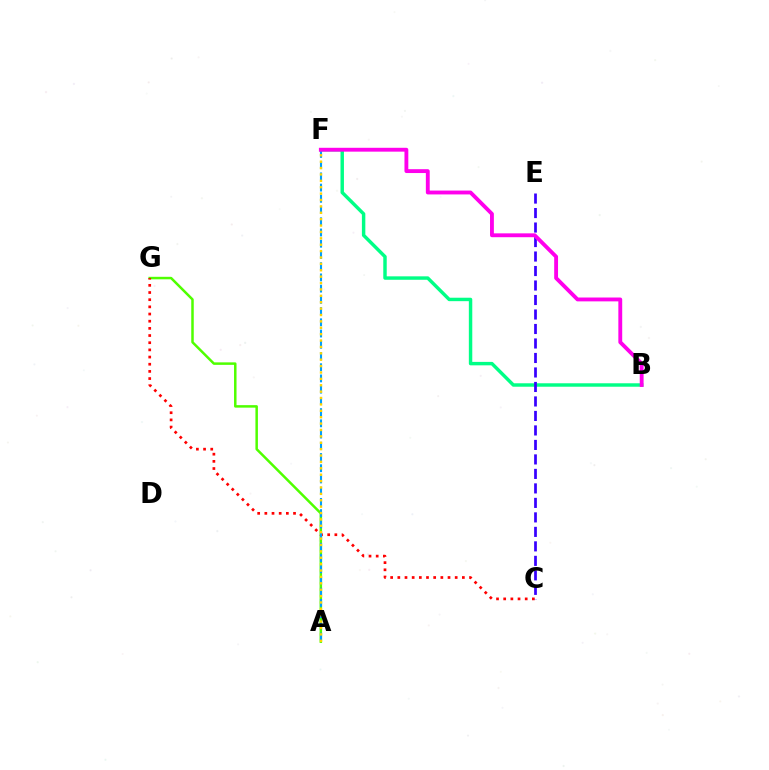{('A', 'G'): [{'color': '#4fff00', 'line_style': 'solid', 'thickness': 1.8}], ('B', 'F'): [{'color': '#00ff86', 'line_style': 'solid', 'thickness': 2.48}, {'color': '#ff00ed', 'line_style': 'solid', 'thickness': 2.78}], ('C', 'G'): [{'color': '#ff0000', 'line_style': 'dotted', 'thickness': 1.95}], ('C', 'E'): [{'color': '#3700ff', 'line_style': 'dashed', 'thickness': 1.97}], ('A', 'F'): [{'color': '#009eff', 'line_style': 'dashed', 'thickness': 1.52}, {'color': '#ffd500', 'line_style': 'dotted', 'thickness': 1.74}]}